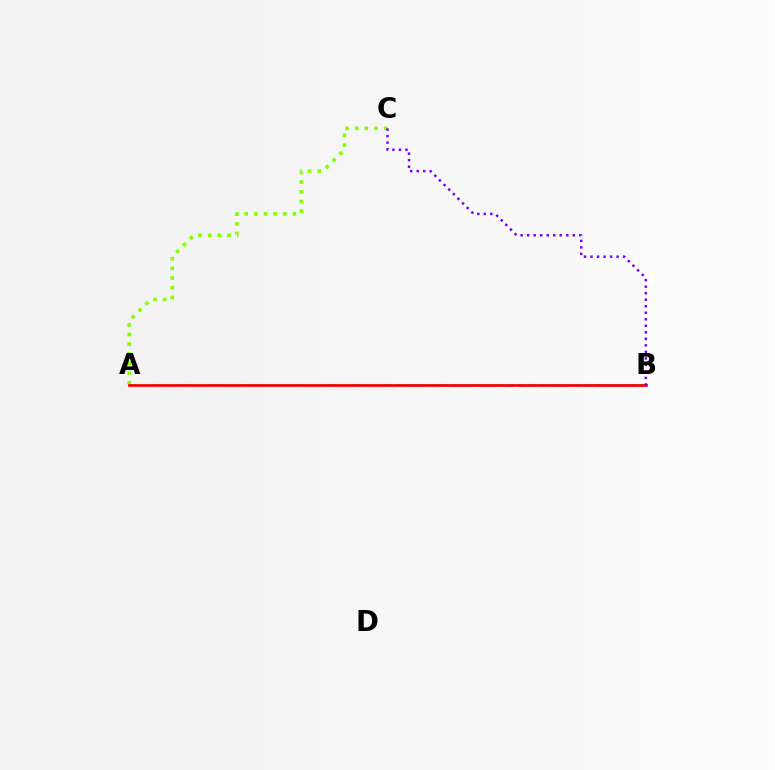{('A', 'B'): [{'color': '#00fff6', 'line_style': 'dashed', 'thickness': 1.51}, {'color': '#ff0000', 'line_style': 'solid', 'thickness': 1.98}], ('A', 'C'): [{'color': '#84ff00', 'line_style': 'dotted', 'thickness': 2.62}], ('B', 'C'): [{'color': '#7200ff', 'line_style': 'dotted', 'thickness': 1.77}]}